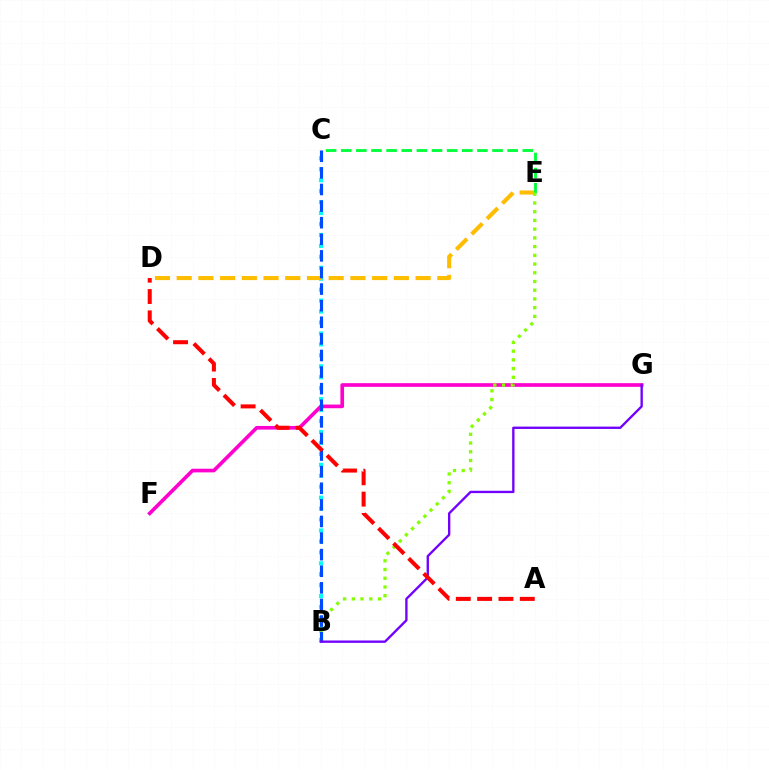{('B', 'C'): [{'color': '#00fff6', 'line_style': 'dotted', 'thickness': 2.97}, {'color': '#004bff', 'line_style': 'dashed', 'thickness': 2.25}], ('D', 'E'): [{'color': '#ffbd00', 'line_style': 'dashed', 'thickness': 2.95}], ('C', 'E'): [{'color': '#00ff39', 'line_style': 'dashed', 'thickness': 2.06}], ('F', 'G'): [{'color': '#ff00cf', 'line_style': 'solid', 'thickness': 2.64}], ('B', 'E'): [{'color': '#84ff00', 'line_style': 'dotted', 'thickness': 2.37}], ('B', 'G'): [{'color': '#7200ff', 'line_style': 'solid', 'thickness': 1.69}], ('A', 'D'): [{'color': '#ff0000', 'line_style': 'dashed', 'thickness': 2.9}]}